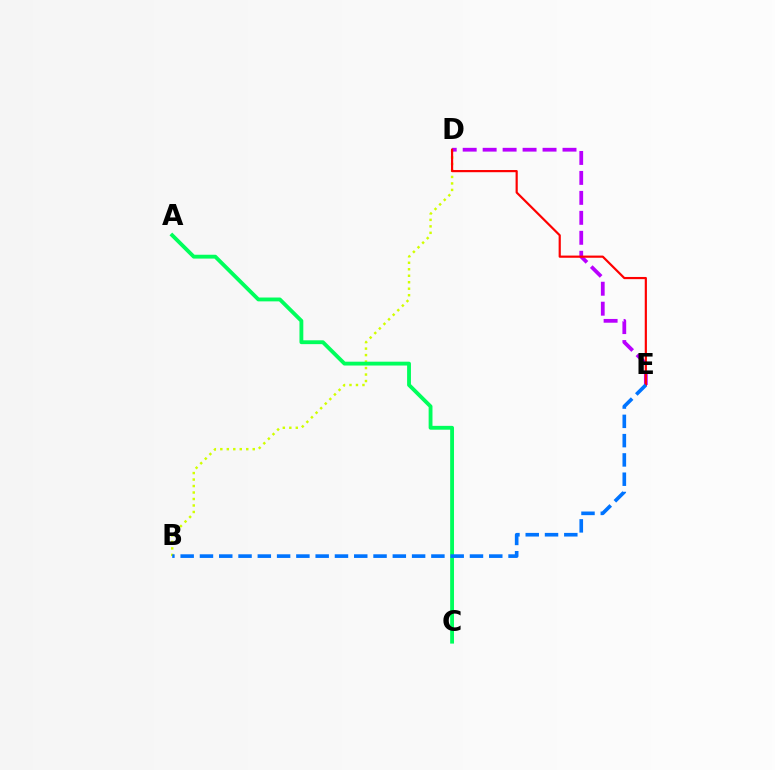{('B', 'D'): [{'color': '#d1ff00', 'line_style': 'dotted', 'thickness': 1.76}], ('A', 'C'): [{'color': '#00ff5c', 'line_style': 'solid', 'thickness': 2.77}], ('D', 'E'): [{'color': '#b900ff', 'line_style': 'dashed', 'thickness': 2.71}, {'color': '#ff0000', 'line_style': 'solid', 'thickness': 1.57}], ('B', 'E'): [{'color': '#0074ff', 'line_style': 'dashed', 'thickness': 2.62}]}